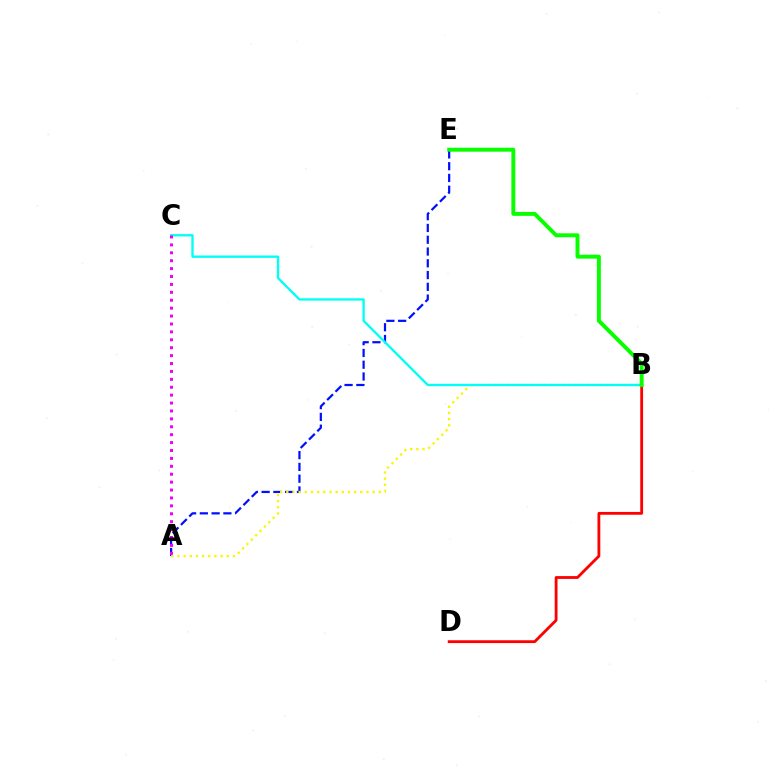{('A', 'E'): [{'color': '#0010ff', 'line_style': 'dashed', 'thickness': 1.6}], ('A', 'B'): [{'color': '#fcf500', 'line_style': 'dotted', 'thickness': 1.68}], ('B', 'D'): [{'color': '#ff0000', 'line_style': 'solid', 'thickness': 2.03}], ('B', 'C'): [{'color': '#00fff6', 'line_style': 'solid', 'thickness': 1.68}], ('B', 'E'): [{'color': '#08ff00', 'line_style': 'solid', 'thickness': 2.82}], ('A', 'C'): [{'color': '#ee00ff', 'line_style': 'dotted', 'thickness': 2.15}]}